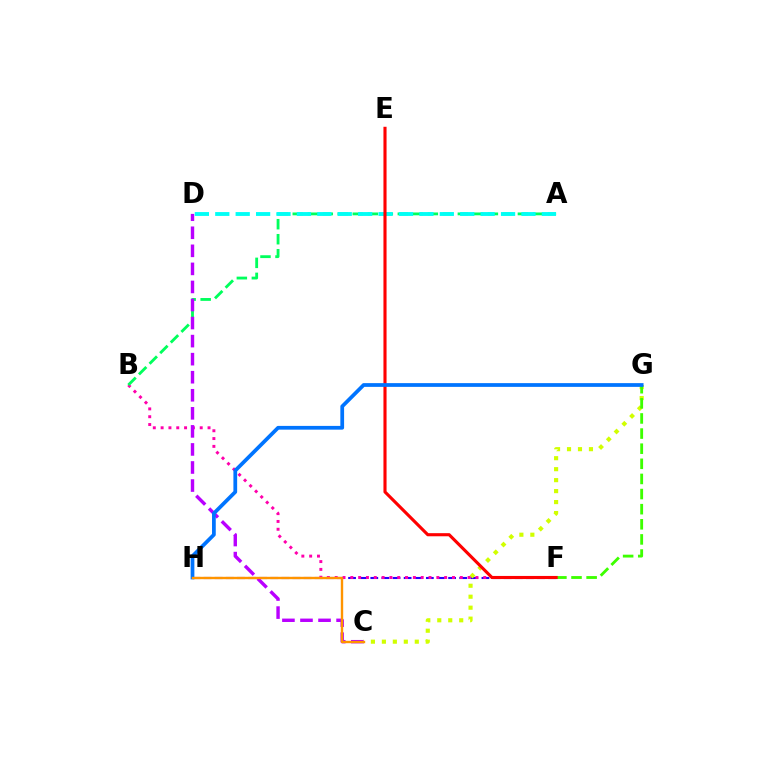{('F', 'H'): [{'color': '#2500ff', 'line_style': 'dashed', 'thickness': 1.51}], ('C', 'G'): [{'color': '#d1ff00', 'line_style': 'dotted', 'thickness': 2.98}], ('B', 'F'): [{'color': '#ff00ac', 'line_style': 'dotted', 'thickness': 2.12}], ('A', 'B'): [{'color': '#00ff5c', 'line_style': 'dashed', 'thickness': 2.04}], ('C', 'D'): [{'color': '#b900ff', 'line_style': 'dashed', 'thickness': 2.45}], ('F', 'G'): [{'color': '#3dff00', 'line_style': 'dashed', 'thickness': 2.05}], ('A', 'D'): [{'color': '#00fff6', 'line_style': 'dashed', 'thickness': 2.77}], ('E', 'F'): [{'color': '#ff0000', 'line_style': 'solid', 'thickness': 2.24}], ('G', 'H'): [{'color': '#0074ff', 'line_style': 'solid', 'thickness': 2.7}], ('C', 'H'): [{'color': '#ff9400', 'line_style': 'solid', 'thickness': 1.72}]}